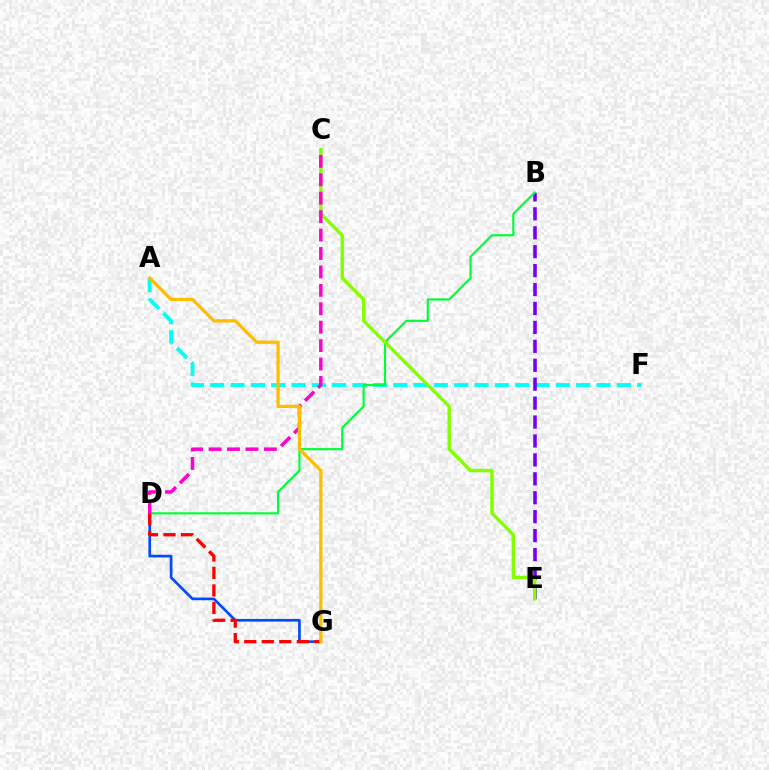{('D', 'G'): [{'color': '#004bff', 'line_style': 'solid', 'thickness': 1.92}, {'color': '#ff0000', 'line_style': 'dashed', 'thickness': 2.38}], ('A', 'F'): [{'color': '#00fff6', 'line_style': 'dashed', 'thickness': 2.76}], ('B', 'E'): [{'color': '#7200ff', 'line_style': 'dashed', 'thickness': 2.57}], ('B', 'D'): [{'color': '#00ff39', 'line_style': 'solid', 'thickness': 1.56}], ('C', 'E'): [{'color': '#84ff00', 'line_style': 'solid', 'thickness': 2.47}], ('C', 'D'): [{'color': '#ff00cf', 'line_style': 'dashed', 'thickness': 2.5}], ('A', 'G'): [{'color': '#ffbd00', 'line_style': 'solid', 'thickness': 2.34}]}